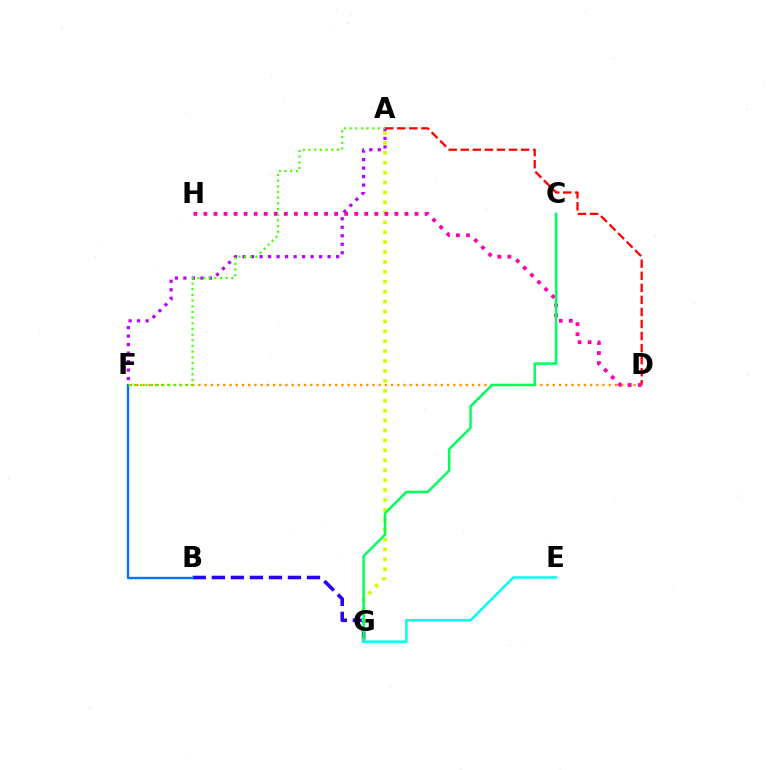{('A', 'D'): [{'color': '#ff0000', 'line_style': 'dashed', 'thickness': 1.64}], ('D', 'F'): [{'color': '#ff9400', 'line_style': 'dotted', 'thickness': 1.69}], ('A', 'F'): [{'color': '#b900ff', 'line_style': 'dotted', 'thickness': 2.31}, {'color': '#3dff00', 'line_style': 'dotted', 'thickness': 1.54}], ('B', 'G'): [{'color': '#2500ff', 'line_style': 'dashed', 'thickness': 2.58}], ('A', 'G'): [{'color': '#d1ff00', 'line_style': 'dotted', 'thickness': 2.69}], ('D', 'H'): [{'color': '#ff00ac', 'line_style': 'dotted', 'thickness': 2.73}], ('B', 'F'): [{'color': '#0074ff', 'line_style': 'solid', 'thickness': 1.71}], ('C', 'G'): [{'color': '#00ff5c', 'line_style': 'solid', 'thickness': 1.79}], ('E', 'G'): [{'color': '#00fff6', 'line_style': 'solid', 'thickness': 1.84}]}